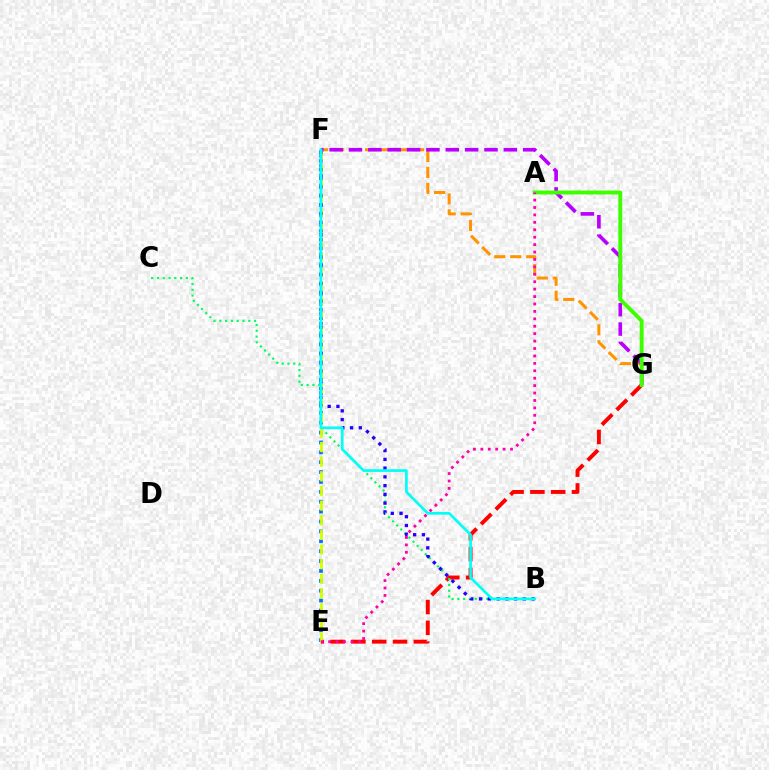{('E', 'F'): [{'color': '#0074ff', 'line_style': 'dotted', 'thickness': 2.69}, {'color': '#d1ff00', 'line_style': 'dashed', 'thickness': 1.99}], ('E', 'G'): [{'color': '#ff0000', 'line_style': 'dashed', 'thickness': 2.82}], ('F', 'G'): [{'color': '#ff9400', 'line_style': 'dashed', 'thickness': 2.17}, {'color': '#b900ff', 'line_style': 'dashed', 'thickness': 2.63}], ('B', 'C'): [{'color': '#00ff5c', 'line_style': 'dotted', 'thickness': 1.57}], ('A', 'G'): [{'color': '#3dff00', 'line_style': 'solid', 'thickness': 2.82}], ('B', 'F'): [{'color': '#2500ff', 'line_style': 'dotted', 'thickness': 2.38}, {'color': '#00fff6', 'line_style': 'solid', 'thickness': 1.94}], ('A', 'E'): [{'color': '#ff00ac', 'line_style': 'dotted', 'thickness': 2.02}]}